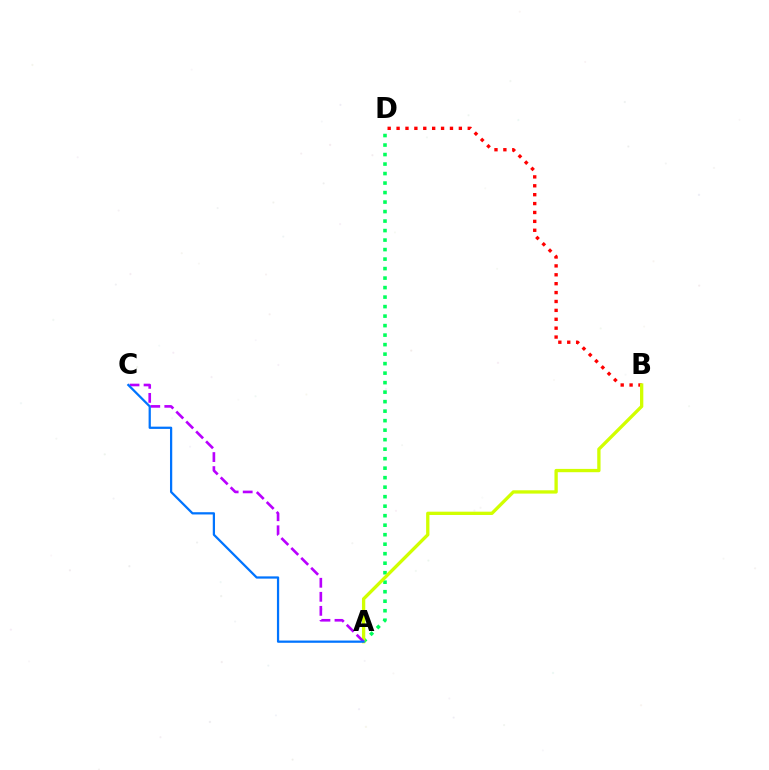{('A', 'D'): [{'color': '#00ff5c', 'line_style': 'dotted', 'thickness': 2.58}], ('B', 'D'): [{'color': '#ff0000', 'line_style': 'dotted', 'thickness': 2.42}], ('A', 'B'): [{'color': '#d1ff00', 'line_style': 'solid', 'thickness': 2.38}], ('A', 'C'): [{'color': '#b900ff', 'line_style': 'dashed', 'thickness': 1.91}, {'color': '#0074ff', 'line_style': 'solid', 'thickness': 1.62}]}